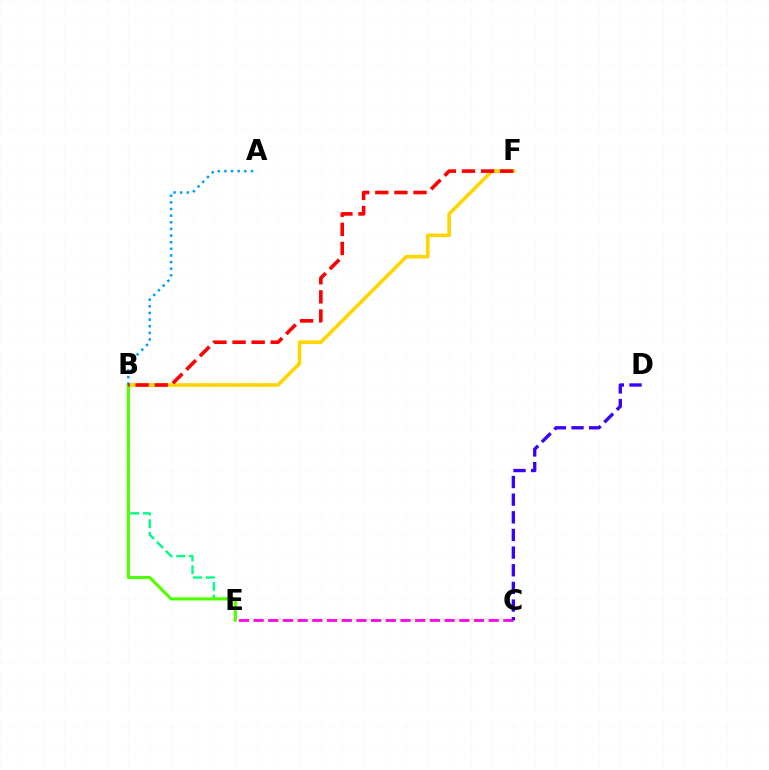{('B', 'F'): [{'color': '#ffd500', 'line_style': 'solid', 'thickness': 2.6}, {'color': '#ff0000', 'line_style': 'dashed', 'thickness': 2.6}], ('B', 'E'): [{'color': '#00ff86', 'line_style': 'dashed', 'thickness': 1.73}, {'color': '#4fff00', 'line_style': 'solid', 'thickness': 2.23}], ('C', 'E'): [{'color': '#ff00ed', 'line_style': 'dashed', 'thickness': 2.0}], ('A', 'B'): [{'color': '#009eff', 'line_style': 'dotted', 'thickness': 1.8}], ('C', 'D'): [{'color': '#3700ff', 'line_style': 'dashed', 'thickness': 2.4}]}